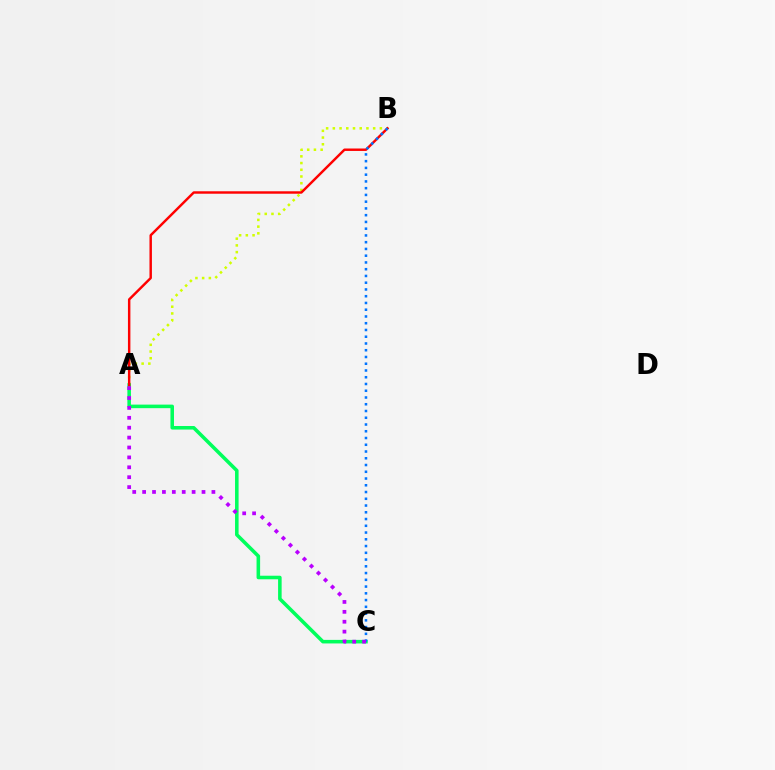{('A', 'B'): [{'color': '#d1ff00', 'line_style': 'dotted', 'thickness': 1.83}, {'color': '#ff0000', 'line_style': 'solid', 'thickness': 1.76}], ('A', 'C'): [{'color': '#00ff5c', 'line_style': 'solid', 'thickness': 2.56}, {'color': '#b900ff', 'line_style': 'dotted', 'thickness': 2.69}], ('B', 'C'): [{'color': '#0074ff', 'line_style': 'dotted', 'thickness': 1.83}]}